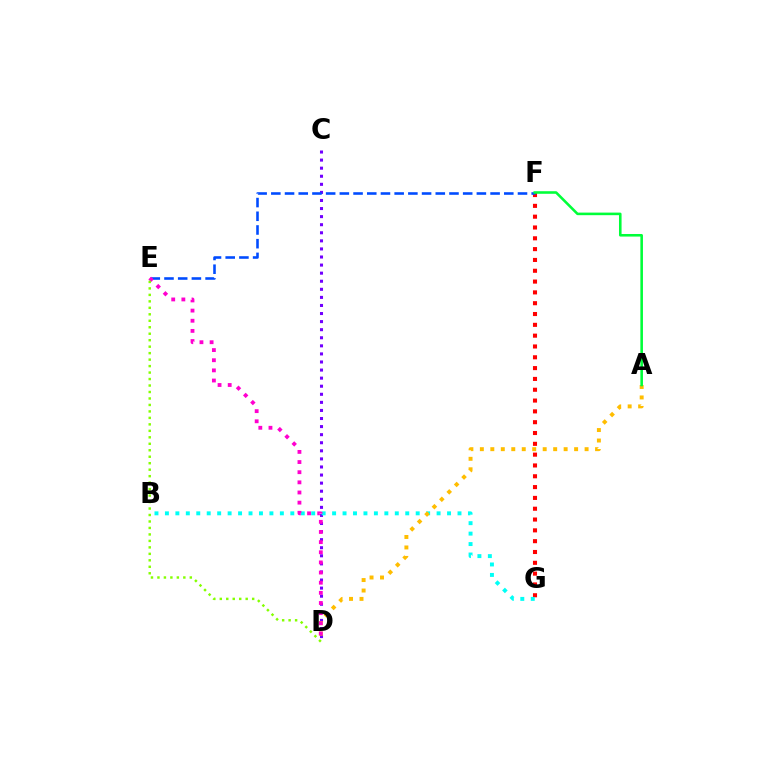{('F', 'G'): [{'color': '#ff0000', 'line_style': 'dotted', 'thickness': 2.94}], ('C', 'D'): [{'color': '#7200ff', 'line_style': 'dotted', 'thickness': 2.19}], ('B', 'G'): [{'color': '#00fff6', 'line_style': 'dotted', 'thickness': 2.84}], ('E', 'F'): [{'color': '#004bff', 'line_style': 'dashed', 'thickness': 1.86}], ('A', 'D'): [{'color': '#ffbd00', 'line_style': 'dotted', 'thickness': 2.85}], ('D', 'E'): [{'color': '#ff00cf', 'line_style': 'dotted', 'thickness': 2.76}, {'color': '#84ff00', 'line_style': 'dotted', 'thickness': 1.76}], ('A', 'F'): [{'color': '#00ff39', 'line_style': 'solid', 'thickness': 1.86}]}